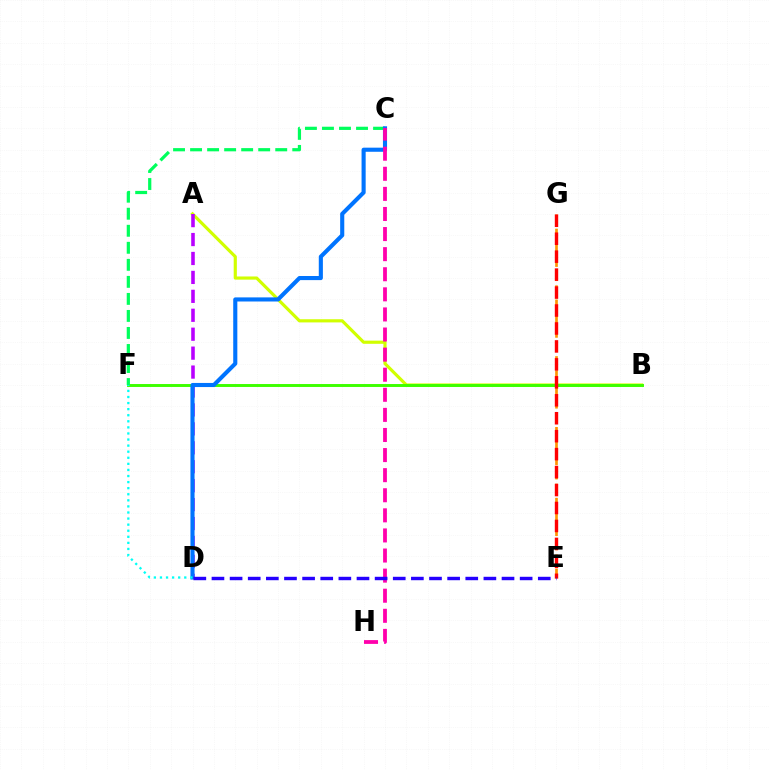{('A', 'B'): [{'color': '#d1ff00', 'line_style': 'solid', 'thickness': 2.28}], ('B', 'F'): [{'color': '#3dff00', 'line_style': 'solid', 'thickness': 2.11}], ('C', 'F'): [{'color': '#00ff5c', 'line_style': 'dashed', 'thickness': 2.31}], ('E', 'G'): [{'color': '#ff9400', 'line_style': 'dashed', 'thickness': 1.92}, {'color': '#ff0000', 'line_style': 'dashed', 'thickness': 2.44}], ('A', 'D'): [{'color': '#b900ff', 'line_style': 'dashed', 'thickness': 2.57}], ('C', 'D'): [{'color': '#0074ff', 'line_style': 'solid', 'thickness': 2.96}], ('D', 'F'): [{'color': '#00fff6', 'line_style': 'dotted', 'thickness': 1.65}], ('C', 'H'): [{'color': '#ff00ac', 'line_style': 'dashed', 'thickness': 2.73}], ('D', 'E'): [{'color': '#2500ff', 'line_style': 'dashed', 'thickness': 2.46}]}